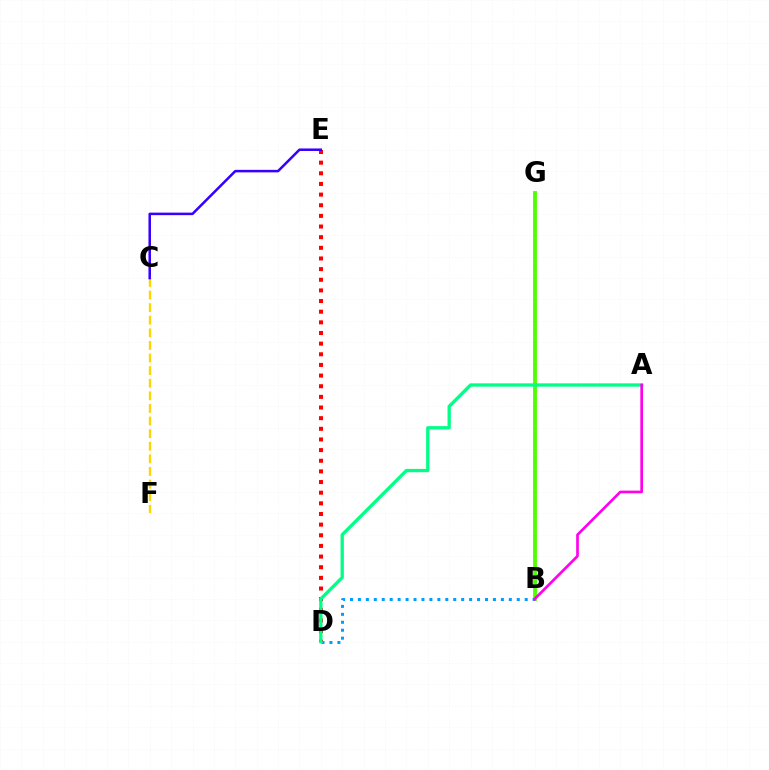{('D', 'E'): [{'color': '#ff0000', 'line_style': 'dotted', 'thickness': 2.89}], ('B', 'G'): [{'color': '#4fff00', 'line_style': 'solid', 'thickness': 2.76}], ('B', 'D'): [{'color': '#009eff', 'line_style': 'dotted', 'thickness': 2.16}], ('A', 'D'): [{'color': '#00ff86', 'line_style': 'solid', 'thickness': 2.38}], ('A', 'B'): [{'color': '#ff00ed', 'line_style': 'solid', 'thickness': 1.91}], ('C', 'F'): [{'color': '#ffd500', 'line_style': 'dashed', 'thickness': 1.71}], ('C', 'E'): [{'color': '#3700ff', 'line_style': 'solid', 'thickness': 1.82}]}